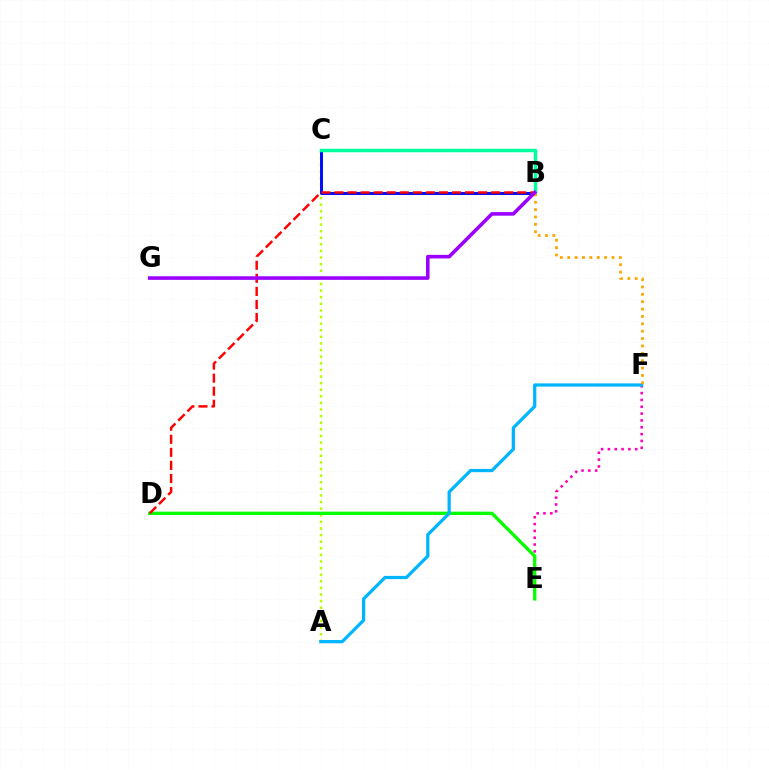{('E', 'F'): [{'color': '#ff00bd', 'line_style': 'dotted', 'thickness': 1.86}], ('A', 'C'): [{'color': '#b3ff00', 'line_style': 'dotted', 'thickness': 1.79}], ('B', 'C'): [{'color': '#0010ff', 'line_style': 'solid', 'thickness': 2.17}, {'color': '#00ff9d', 'line_style': 'solid', 'thickness': 2.5}], ('D', 'E'): [{'color': '#08ff00', 'line_style': 'solid', 'thickness': 2.4}], ('A', 'F'): [{'color': '#00b5ff', 'line_style': 'solid', 'thickness': 2.34}], ('B', 'D'): [{'color': '#ff0000', 'line_style': 'dashed', 'thickness': 1.77}], ('B', 'F'): [{'color': '#ffa500', 'line_style': 'dotted', 'thickness': 2.0}], ('B', 'G'): [{'color': '#9b00ff', 'line_style': 'solid', 'thickness': 2.59}]}